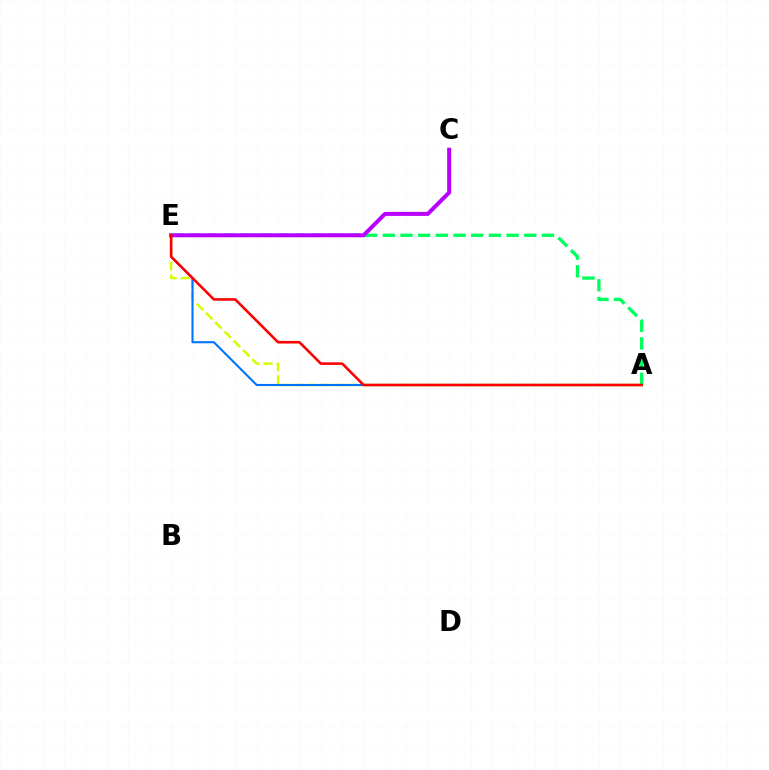{('A', 'E'): [{'color': '#d1ff00', 'line_style': 'dashed', 'thickness': 1.78}, {'color': '#0074ff', 'line_style': 'solid', 'thickness': 1.51}, {'color': '#00ff5c', 'line_style': 'dashed', 'thickness': 2.4}, {'color': '#ff0000', 'line_style': 'solid', 'thickness': 1.85}], ('C', 'E'): [{'color': '#b900ff', 'line_style': 'solid', 'thickness': 2.89}]}